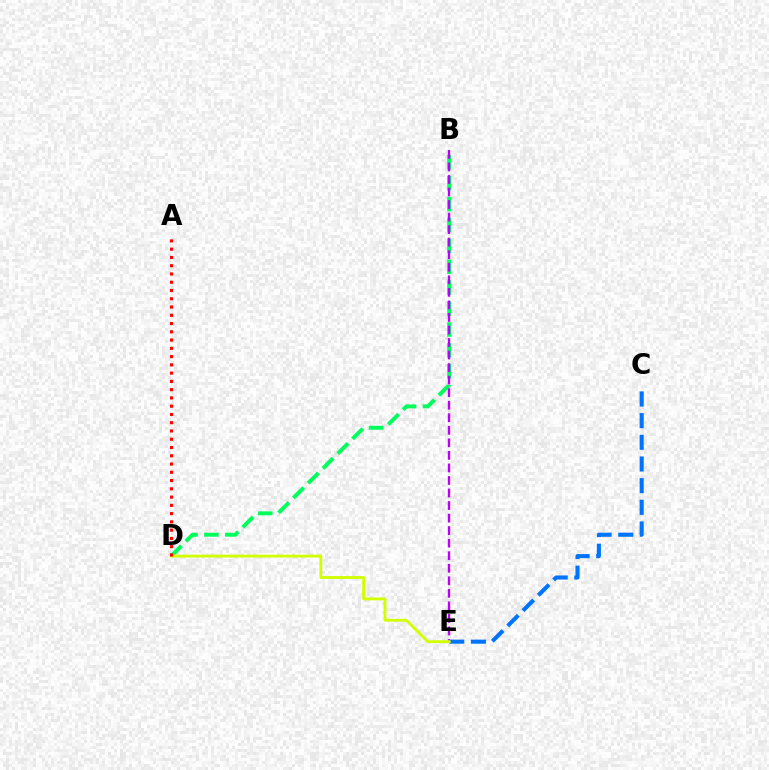{('B', 'D'): [{'color': '#00ff5c', 'line_style': 'dashed', 'thickness': 2.84}], ('C', 'E'): [{'color': '#0074ff', 'line_style': 'dashed', 'thickness': 2.94}], ('B', 'E'): [{'color': '#b900ff', 'line_style': 'dashed', 'thickness': 1.7}], ('D', 'E'): [{'color': '#d1ff00', 'line_style': 'solid', 'thickness': 2.05}], ('A', 'D'): [{'color': '#ff0000', 'line_style': 'dotted', 'thickness': 2.25}]}